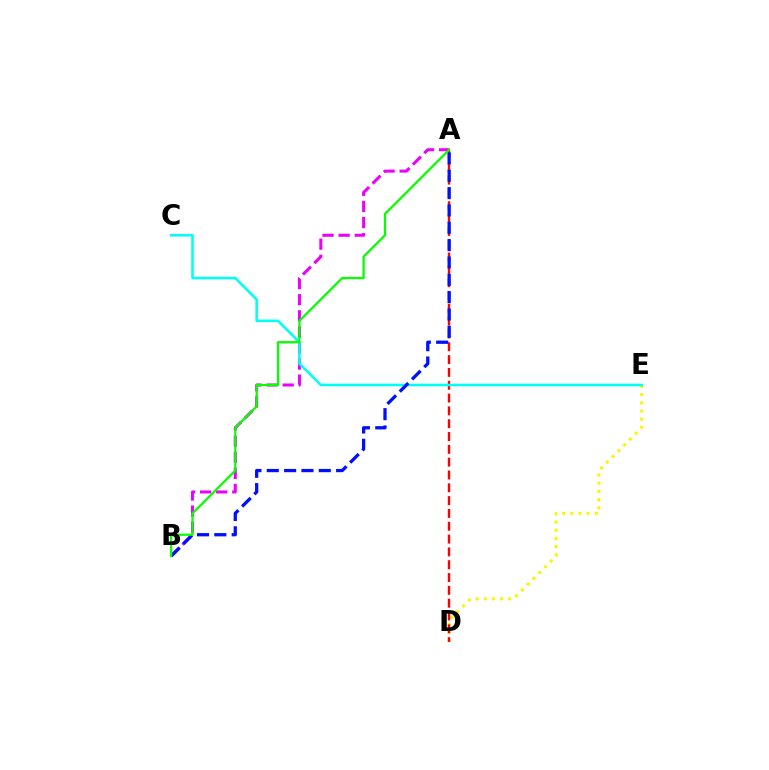{('D', 'E'): [{'color': '#fcf500', 'line_style': 'dotted', 'thickness': 2.22}], ('A', 'B'): [{'color': '#ee00ff', 'line_style': 'dashed', 'thickness': 2.19}, {'color': '#0010ff', 'line_style': 'dashed', 'thickness': 2.36}, {'color': '#08ff00', 'line_style': 'solid', 'thickness': 1.63}], ('A', 'D'): [{'color': '#ff0000', 'line_style': 'dashed', 'thickness': 1.74}], ('C', 'E'): [{'color': '#00fff6', 'line_style': 'solid', 'thickness': 1.85}]}